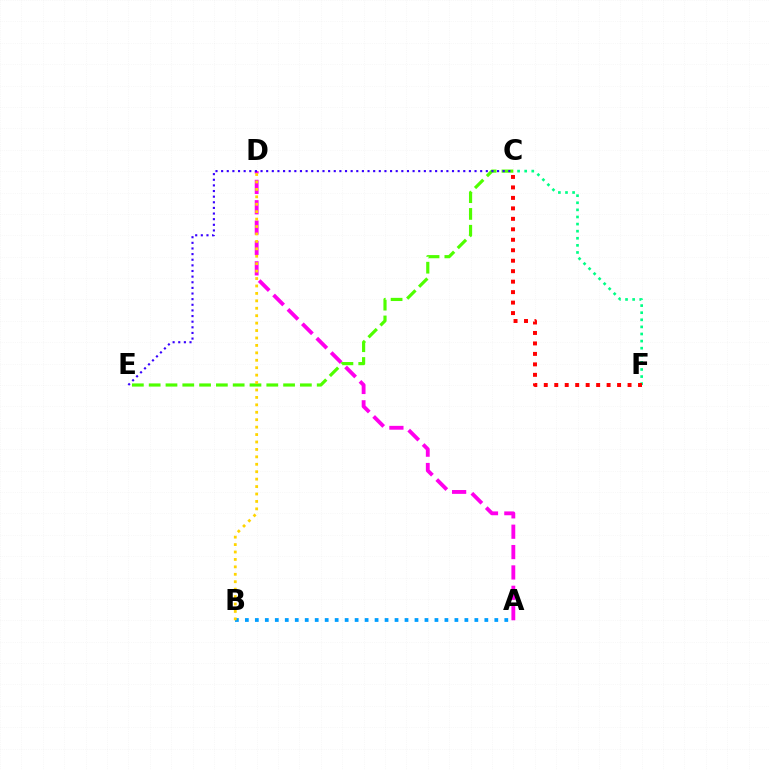{('A', 'B'): [{'color': '#009eff', 'line_style': 'dotted', 'thickness': 2.71}], ('A', 'D'): [{'color': '#ff00ed', 'line_style': 'dashed', 'thickness': 2.77}], ('C', 'E'): [{'color': '#4fff00', 'line_style': 'dashed', 'thickness': 2.28}, {'color': '#3700ff', 'line_style': 'dotted', 'thickness': 1.53}], ('C', 'F'): [{'color': '#00ff86', 'line_style': 'dotted', 'thickness': 1.93}, {'color': '#ff0000', 'line_style': 'dotted', 'thickness': 2.84}], ('B', 'D'): [{'color': '#ffd500', 'line_style': 'dotted', 'thickness': 2.02}]}